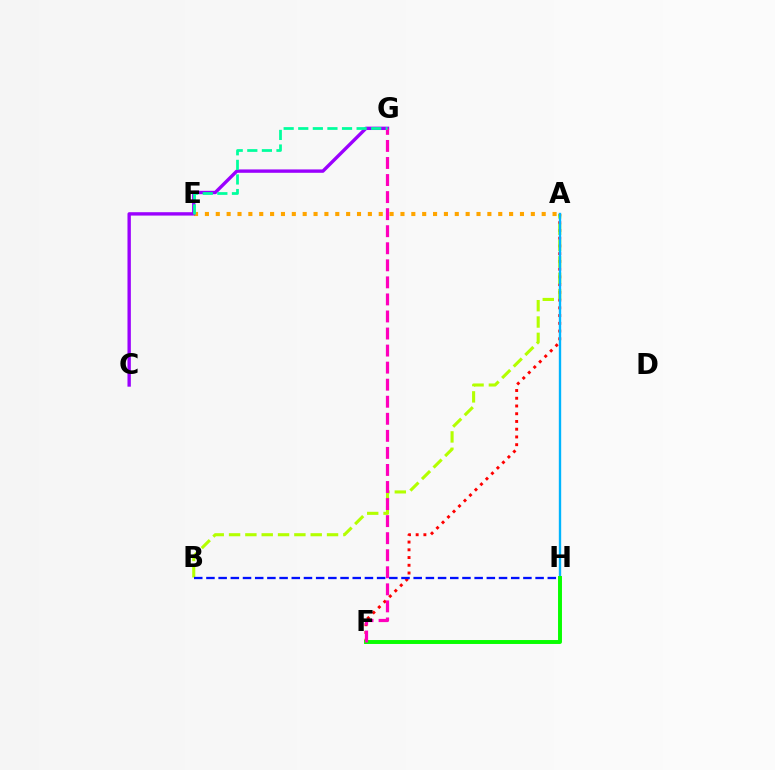{('A', 'F'): [{'color': '#ff0000', 'line_style': 'dotted', 'thickness': 2.1}], ('A', 'B'): [{'color': '#b3ff00', 'line_style': 'dashed', 'thickness': 2.22}], ('A', 'H'): [{'color': '#00b5ff', 'line_style': 'solid', 'thickness': 1.7}], ('A', 'E'): [{'color': '#ffa500', 'line_style': 'dotted', 'thickness': 2.95}], ('C', 'G'): [{'color': '#9b00ff', 'line_style': 'solid', 'thickness': 2.43}], ('B', 'H'): [{'color': '#0010ff', 'line_style': 'dashed', 'thickness': 1.66}], ('F', 'H'): [{'color': '#08ff00', 'line_style': 'solid', 'thickness': 2.83}], ('F', 'G'): [{'color': '#ff00bd', 'line_style': 'dashed', 'thickness': 2.32}], ('E', 'G'): [{'color': '#00ff9d', 'line_style': 'dashed', 'thickness': 1.98}]}